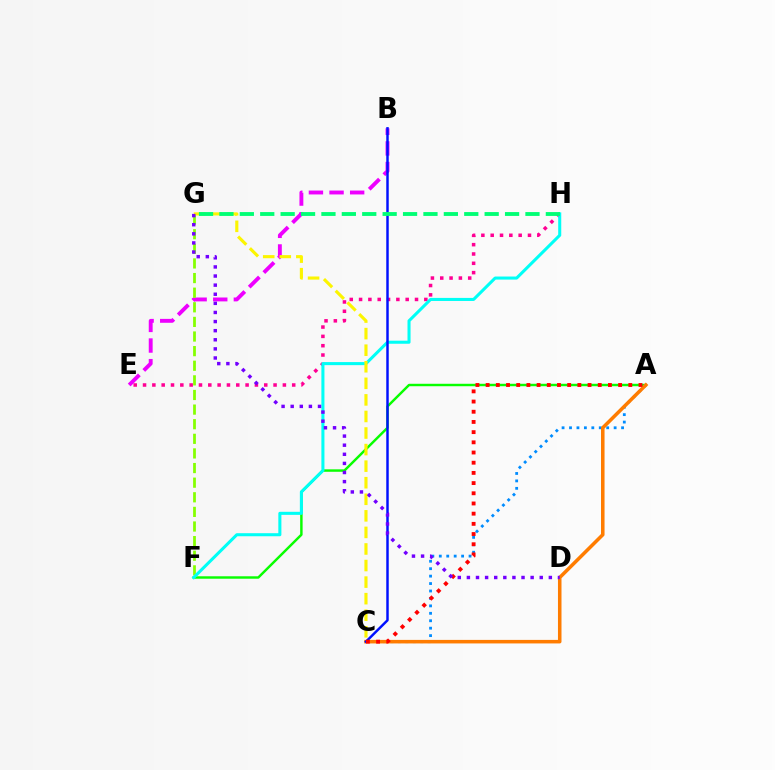{('A', 'C'): [{'color': '#008cff', 'line_style': 'dotted', 'thickness': 2.02}, {'color': '#ff7c00', 'line_style': 'solid', 'thickness': 2.55}, {'color': '#ff0000', 'line_style': 'dotted', 'thickness': 2.77}], ('B', 'E'): [{'color': '#ee00ff', 'line_style': 'dashed', 'thickness': 2.8}], ('A', 'F'): [{'color': '#08ff00', 'line_style': 'solid', 'thickness': 1.76}], ('E', 'H'): [{'color': '#ff0094', 'line_style': 'dotted', 'thickness': 2.53}], ('F', 'G'): [{'color': '#84ff00', 'line_style': 'dashed', 'thickness': 1.99}], ('F', 'H'): [{'color': '#00fff6', 'line_style': 'solid', 'thickness': 2.2}], ('B', 'C'): [{'color': '#0010ff', 'line_style': 'solid', 'thickness': 1.77}], ('C', 'G'): [{'color': '#fcf500', 'line_style': 'dashed', 'thickness': 2.25}], ('G', 'H'): [{'color': '#00ff74', 'line_style': 'dashed', 'thickness': 2.77}], ('D', 'G'): [{'color': '#7200ff', 'line_style': 'dotted', 'thickness': 2.47}]}